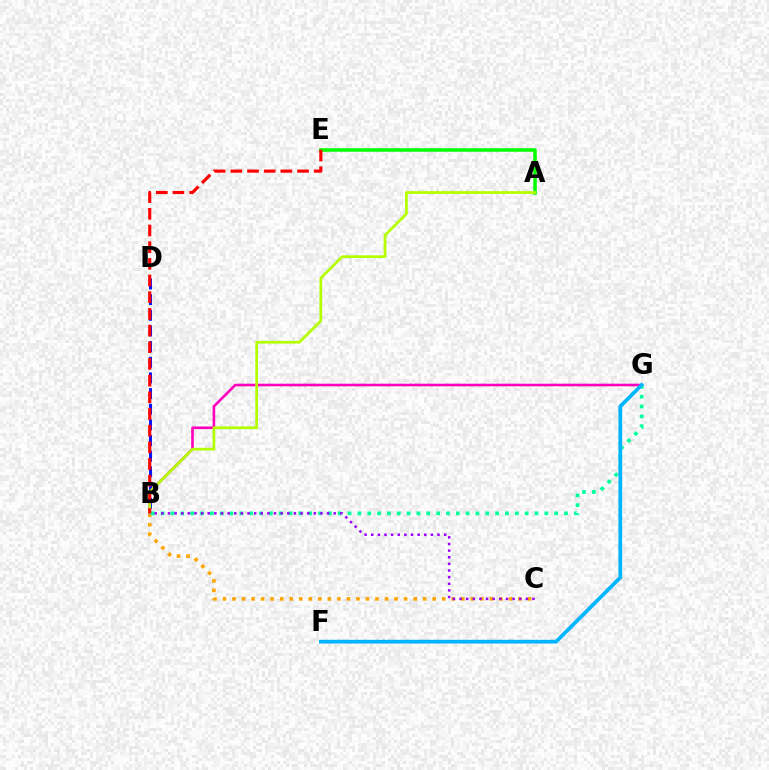{('B', 'C'): [{'color': '#ffa500', 'line_style': 'dotted', 'thickness': 2.59}, {'color': '#9b00ff', 'line_style': 'dotted', 'thickness': 1.8}], ('A', 'E'): [{'color': '#08ff00', 'line_style': 'solid', 'thickness': 2.55}], ('B', 'D'): [{'color': '#0010ff', 'line_style': 'dashed', 'thickness': 2.13}], ('B', 'G'): [{'color': '#ff00bd', 'line_style': 'solid', 'thickness': 1.88}, {'color': '#00ff9d', 'line_style': 'dotted', 'thickness': 2.67}], ('A', 'B'): [{'color': '#b3ff00', 'line_style': 'solid', 'thickness': 1.96}], ('F', 'G'): [{'color': '#00b5ff', 'line_style': 'solid', 'thickness': 2.69}], ('B', 'E'): [{'color': '#ff0000', 'line_style': 'dashed', 'thickness': 2.27}]}